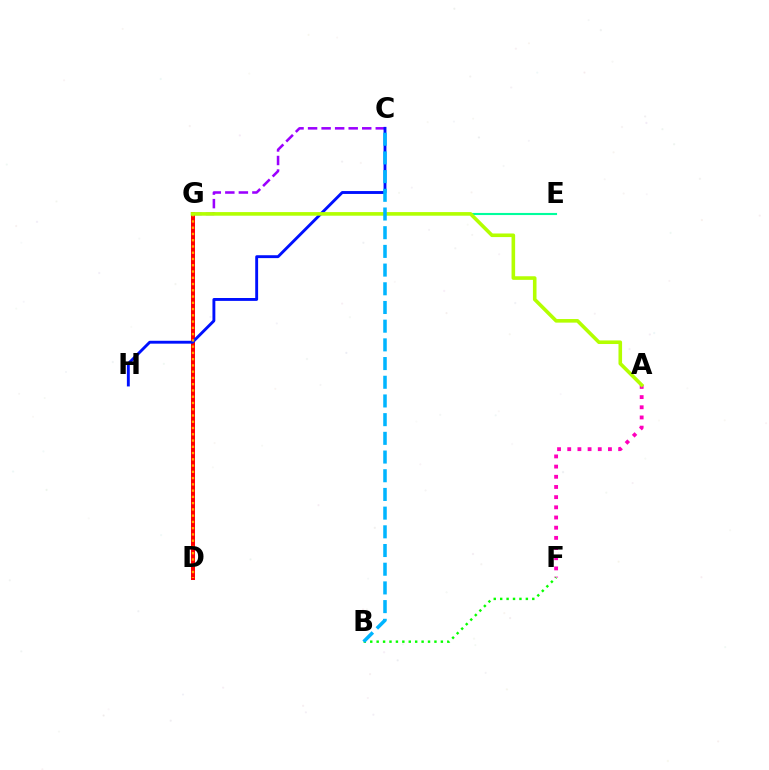{('E', 'G'): [{'color': '#00ff9d', 'line_style': 'solid', 'thickness': 1.52}], ('C', 'G'): [{'color': '#9b00ff', 'line_style': 'dashed', 'thickness': 1.84}], ('A', 'F'): [{'color': '#ff00bd', 'line_style': 'dotted', 'thickness': 2.77}], ('D', 'G'): [{'color': '#ff0000', 'line_style': 'solid', 'thickness': 2.89}, {'color': '#ffa500', 'line_style': 'dotted', 'thickness': 1.7}], ('C', 'H'): [{'color': '#0010ff', 'line_style': 'solid', 'thickness': 2.08}], ('A', 'G'): [{'color': '#b3ff00', 'line_style': 'solid', 'thickness': 2.59}], ('B', 'F'): [{'color': '#08ff00', 'line_style': 'dotted', 'thickness': 1.74}], ('B', 'C'): [{'color': '#00b5ff', 'line_style': 'dashed', 'thickness': 2.54}]}